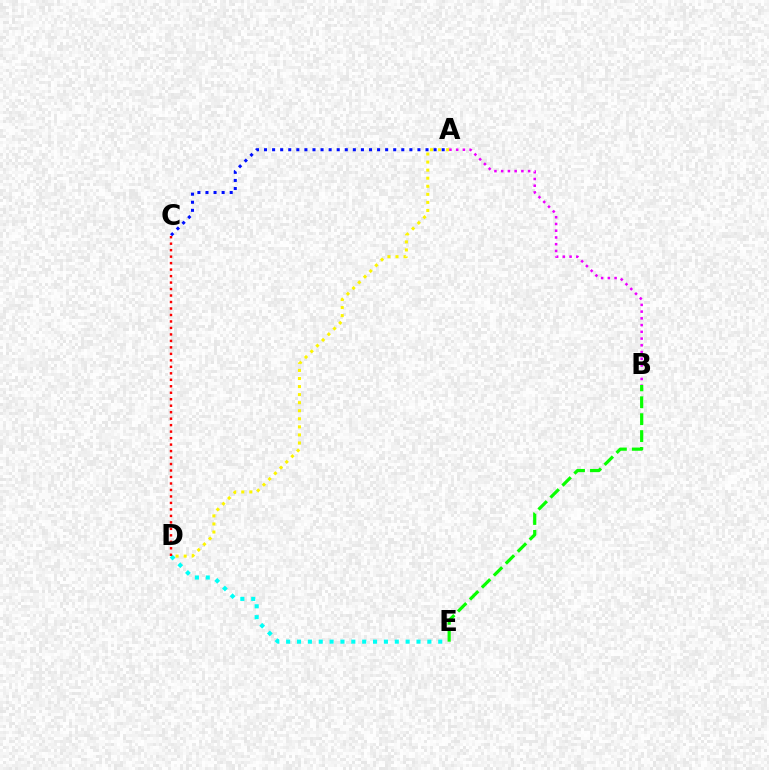{('D', 'E'): [{'color': '#00fff6', 'line_style': 'dotted', 'thickness': 2.95}], ('A', 'C'): [{'color': '#0010ff', 'line_style': 'dotted', 'thickness': 2.19}], ('A', 'D'): [{'color': '#fcf500', 'line_style': 'dotted', 'thickness': 2.19}], ('A', 'B'): [{'color': '#ee00ff', 'line_style': 'dotted', 'thickness': 1.83}], ('B', 'E'): [{'color': '#08ff00', 'line_style': 'dashed', 'thickness': 2.3}], ('C', 'D'): [{'color': '#ff0000', 'line_style': 'dotted', 'thickness': 1.76}]}